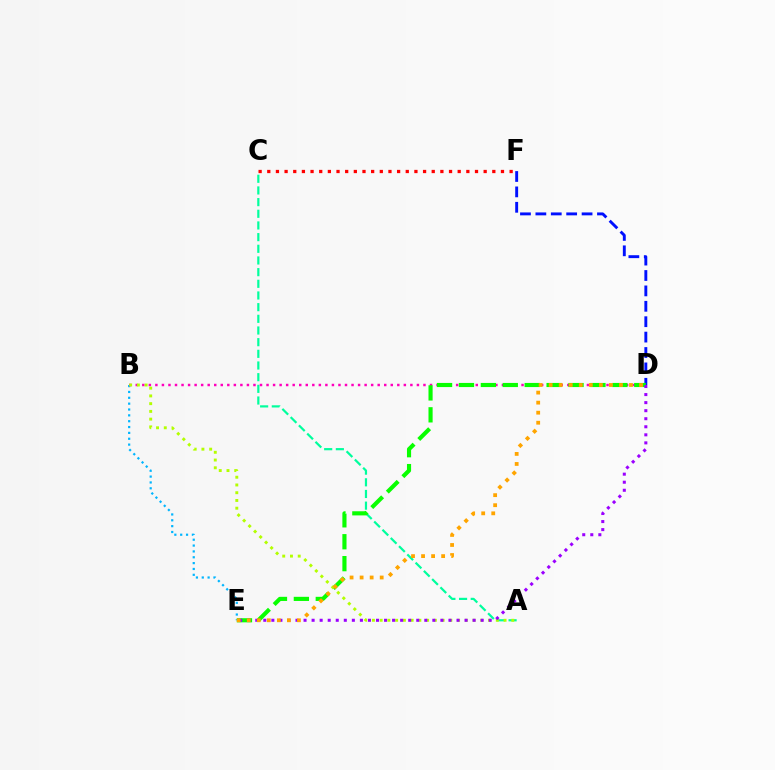{('B', 'E'): [{'color': '#00b5ff', 'line_style': 'dotted', 'thickness': 1.59}], ('D', 'F'): [{'color': '#0010ff', 'line_style': 'dashed', 'thickness': 2.09}], ('A', 'C'): [{'color': '#00ff9d', 'line_style': 'dashed', 'thickness': 1.59}], ('B', 'D'): [{'color': '#ff00bd', 'line_style': 'dotted', 'thickness': 1.78}], ('D', 'E'): [{'color': '#08ff00', 'line_style': 'dashed', 'thickness': 2.98}, {'color': '#9b00ff', 'line_style': 'dotted', 'thickness': 2.19}, {'color': '#ffa500', 'line_style': 'dotted', 'thickness': 2.73}], ('A', 'B'): [{'color': '#b3ff00', 'line_style': 'dotted', 'thickness': 2.1}], ('C', 'F'): [{'color': '#ff0000', 'line_style': 'dotted', 'thickness': 2.35}]}